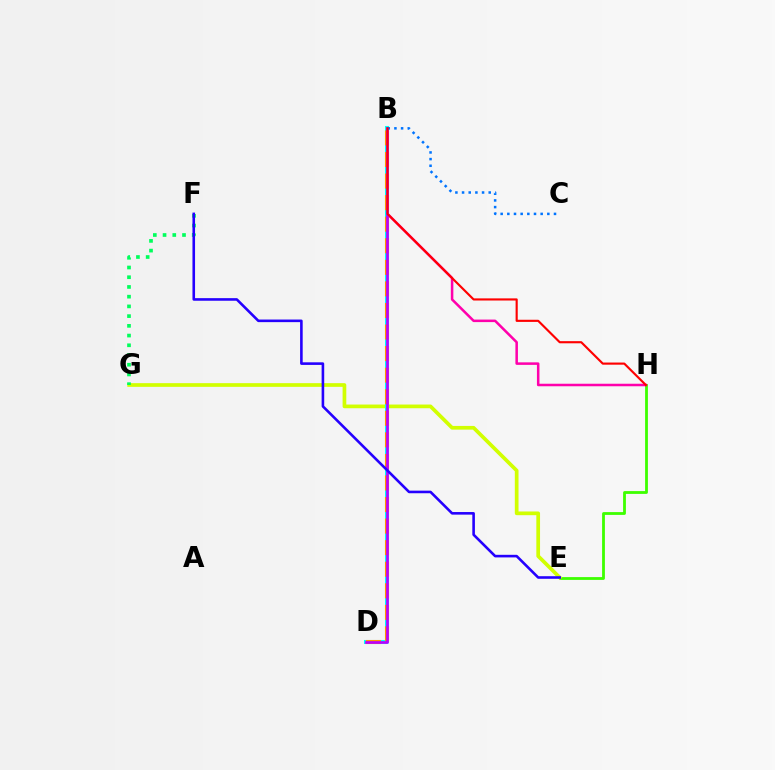{('E', 'H'): [{'color': '#3dff00', 'line_style': 'solid', 'thickness': 2.02}], ('E', 'G'): [{'color': '#d1ff00', 'line_style': 'solid', 'thickness': 2.66}], ('F', 'G'): [{'color': '#00ff5c', 'line_style': 'dotted', 'thickness': 2.64}], ('B', 'H'): [{'color': '#ff00ac', 'line_style': 'solid', 'thickness': 1.82}, {'color': '#ff0000', 'line_style': 'solid', 'thickness': 1.54}], ('B', 'D'): [{'color': '#00fff6', 'line_style': 'solid', 'thickness': 2.91}, {'color': '#ff9400', 'line_style': 'dashed', 'thickness': 2.93}, {'color': '#b900ff', 'line_style': 'solid', 'thickness': 1.93}], ('B', 'C'): [{'color': '#0074ff', 'line_style': 'dotted', 'thickness': 1.81}], ('E', 'F'): [{'color': '#2500ff', 'line_style': 'solid', 'thickness': 1.87}]}